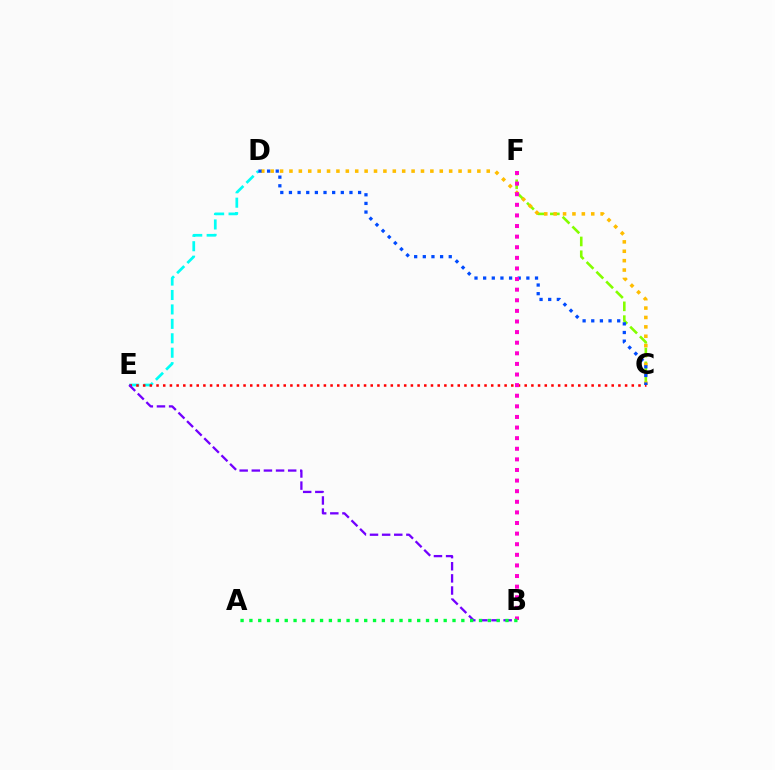{('C', 'F'): [{'color': '#84ff00', 'line_style': 'dashed', 'thickness': 1.87}], ('D', 'E'): [{'color': '#00fff6', 'line_style': 'dashed', 'thickness': 1.96}], ('C', 'D'): [{'color': '#ffbd00', 'line_style': 'dotted', 'thickness': 2.55}, {'color': '#004bff', 'line_style': 'dotted', 'thickness': 2.35}], ('C', 'E'): [{'color': '#ff0000', 'line_style': 'dotted', 'thickness': 1.82}], ('B', 'E'): [{'color': '#7200ff', 'line_style': 'dashed', 'thickness': 1.65}], ('B', 'F'): [{'color': '#ff00cf', 'line_style': 'dotted', 'thickness': 2.88}], ('A', 'B'): [{'color': '#00ff39', 'line_style': 'dotted', 'thickness': 2.4}]}